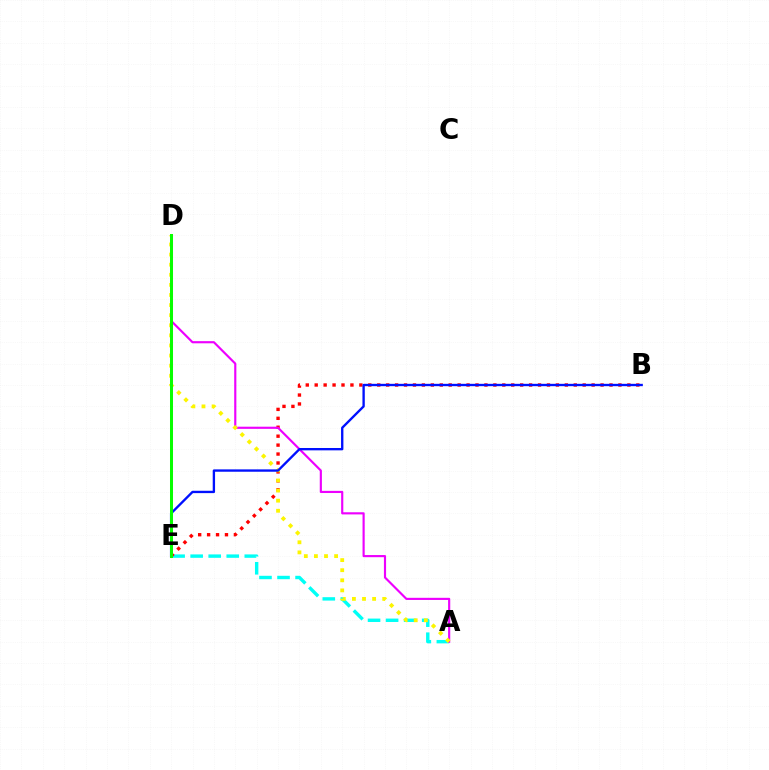{('A', 'E'): [{'color': '#00fff6', 'line_style': 'dashed', 'thickness': 2.45}], ('B', 'E'): [{'color': '#ff0000', 'line_style': 'dotted', 'thickness': 2.43}, {'color': '#0010ff', 'line_style': 'solid', 'thickness': 1.69}], ('A', 'D'): [{'color': '#ee00ff', 'line_style': 'solid', 'thickness': 1.55}, {'color': '#fcf500', 'line_style': 'dotted', 'thickness': 2.74}], ('D', 'E'): [{'color': '#08ff00', 'line_style': 'solid', 'thickness': 2.17}]}